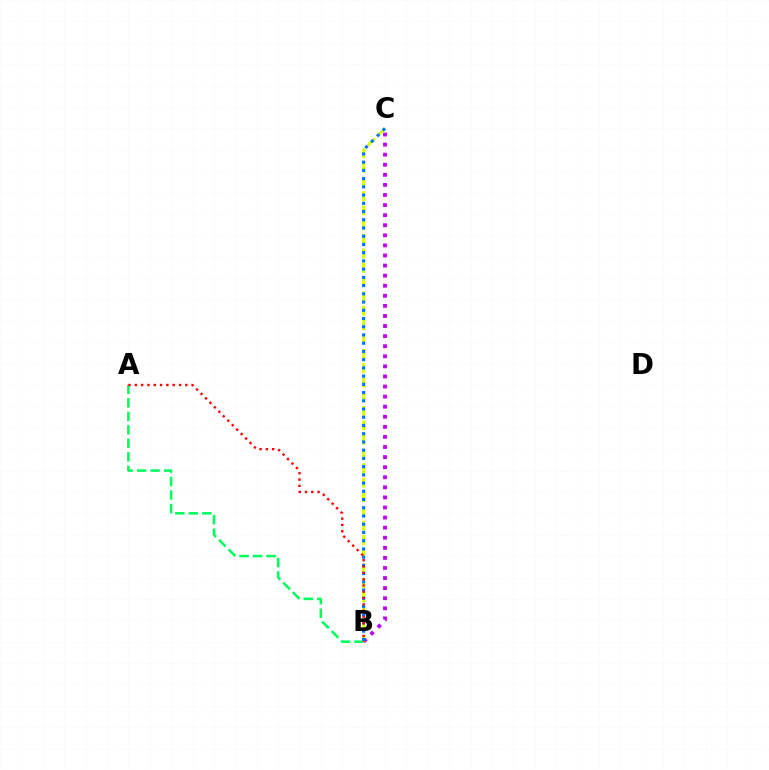{('B', 'C'): [{'color': '#b900ff', 'line_style': 'dotted', 'thickness': 2.74}, {'color': '#d1ff00', 'line_style': 'dashed', 'thickness': 1.95}, {'color': '#0074ff', 'line_style': 'dotted', 'thickness': 2.24}], ('A', 'B'): [{'color': '#00ff5c', 'line_style': 'dashed', 'thickness': 1.83}, {'color': '#ff0000', 'line_style': 'dotted', 'thickness': 1.71}]}